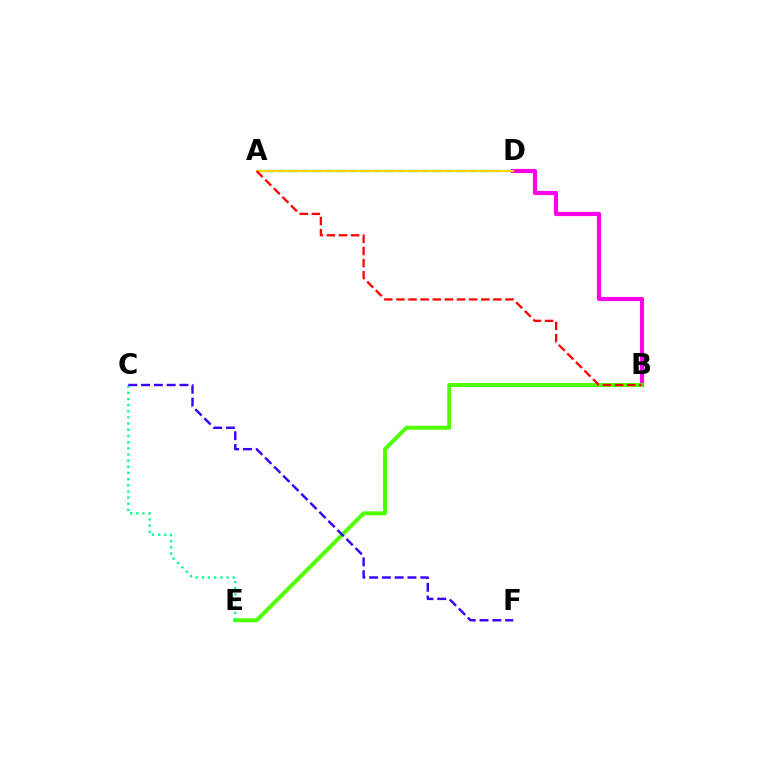{('A', 'D'): [{'color': '#009eff', 'line_style': 'dashed', 'thickness': 1.62}, {'color': '#ffd500', 'line_style': 'solid', 'thickness': 1.53}], ('B', 'D'): [{'color': '#ff00ed', 'line_style': 'solid', 'thickness': 2.99}], ('B', 'E'): [{'color': '#4fff00', 'line_style': 'solid', 'thickness': 2.85}], ('C', 'E'): [{'color': '#00ff86', 'line_style': 'dotted', 'thickness': 1.68}], ('A', 'B'): [{'color': '#ff0000', 'line_style': 'dashed', 'thickness': 1.65}], ('C', 'F'): [{'color': '#3700ff', 'line_style': 'dashed', 'thickness': 1.74}]}